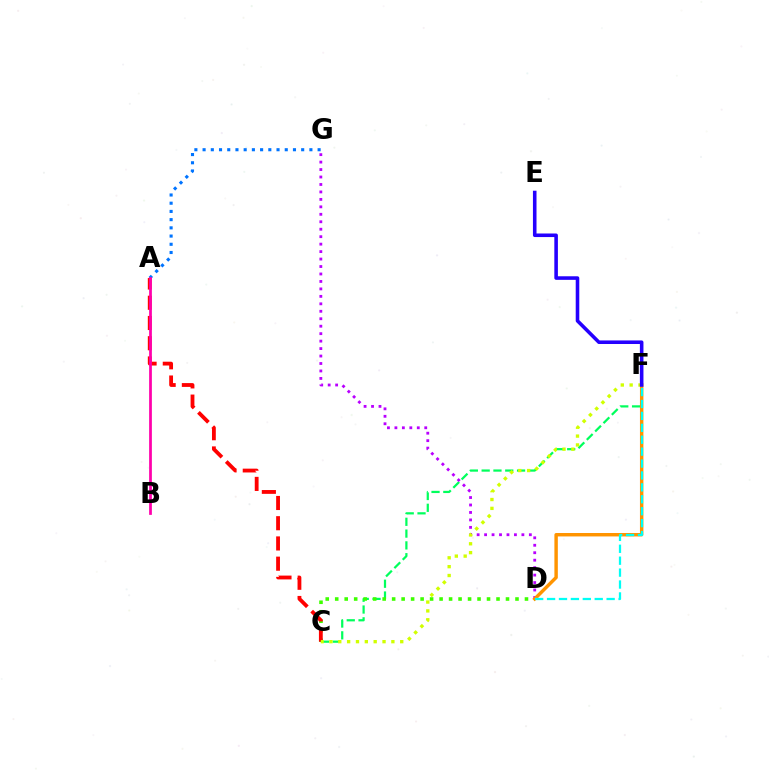{('C', 'F'): [{'color': '#00ff5c', 'line_style': 'dashed', 'thickness': 1.6}, {'color': '#d1ff00', 'line_style': 'dotted', 'thickness': 2.41}], ('C', 'D'): [{'color': '#3dff00', 'line_style': 'dotted', 'thickness': 2.58}], ('A', 'C'): [{'color': '#ff0000', 'line_style': 'dashed', 'thickness': 2.75}], ('D', 'G'): [{'color': '#b900ff', 'line_style': 'dotted', 'thickness': 2.03}], ('D', 'F'): [{'color': '#ff9400', 'line_style': 'solid', 'thickness': 2.47}, {'color': '#00fff6', 'line_style': 'dashed', 'thickness': 1.62}], ('E', 'F'): [{'color': '#2500ff', 'line_style': 'solid', 'thickness': 2.57}], ('A', 'G'): [{'color': '#0074ff', 'line_style': 'dotted', 'thickness': 2.23}], ('A', 'B'): [{'color': '#ff00ac', 'line_style': 'solid', 'thickness': 1.98}]}